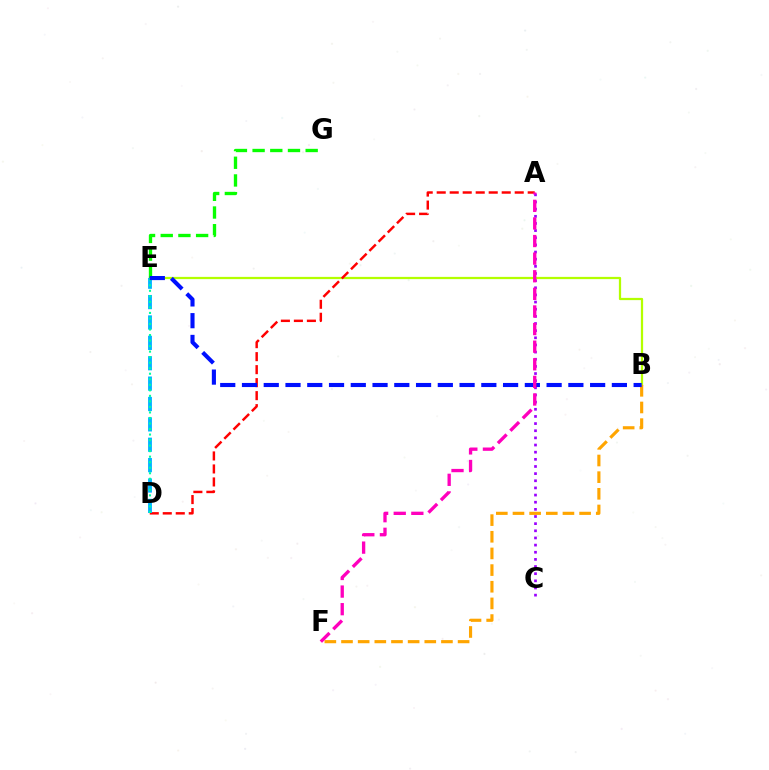{('A', 'C'): [{'color': '#9b00ff', 'line_style': 'dotted', 'thickness': 1.94}], ('B', 'E'): [{'color': '#b3ff00', 'line_style': 'solid', 'thickness': 1.61}, {'color': '#0010ff', 'line_style': 'dashed', 'thickness': 2.96}], ('A', 'D'): [{'color': '#ff0000', 'line_style': 'dashed', 'thickness': 1.77}], ('E', 'G'): [{'color': '#08ff00', 'line_style': 'dashed', 'thickness': 2.4}], ('B', 'F'): [{'color': '#ffa500', 'line_style': 'dashed', 'thickness': 2.26}], ('D', 'E'): [{'color': '#00b5ff', 'line_style': 'dashed', 'thickness': 2.77}, {'color': '#00ff9d', 'line_style': 'dotted', 'thickness': 1.5}], ('A', 'F'): [{'color': '#ff00bd', 'line_style': 'dashed', 'thickness': 2.39}]}